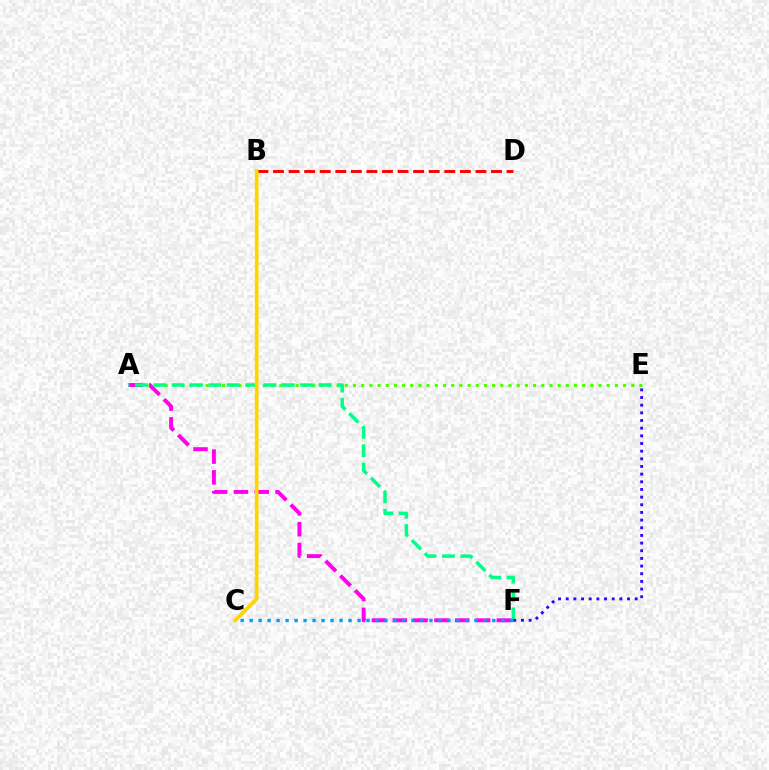{('A', 'E'): [{'color': '#4fff00', 'line_style': 'dotted', 'thickness': 2.22}], ('A', 'F'): [{'color': '#ff00ed', 'line_style': 'dashed', 'thickness': 2.83}, {'color': '#00ff86', 'line_style': 'dashed', 'thickness': 2.49}], ('C', 'F'): [{'color': '#009eff', 'line_style': 'dotted', 'thickness': 2.44}], ('B', 'D'): [{'color': '#ff0000', 'line_style': 'dashed', 'thickness': 2.12}], ('B', 'C'): [{'color': '#ffd500', 'line_style': 'solid', 'thickness': 2.67}], ('E', 'F'): [{'color': '#3700ff', 'line_style': 'dotted', 'thickness': 2.08}]}